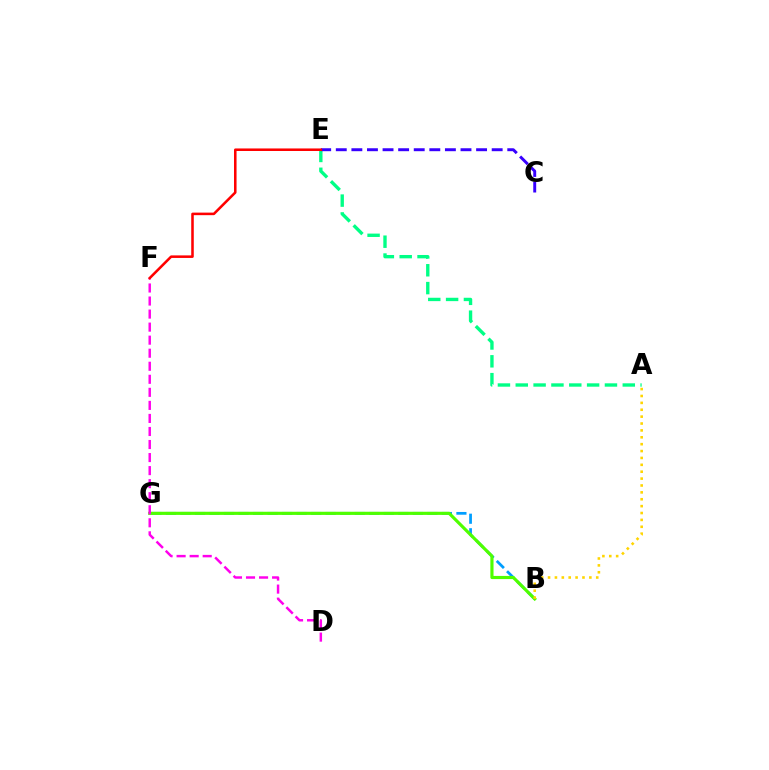{('A', 'E'): [{'color': '#00ff86', 'line_style': 'dashed', 'thickness': 2.42}], ('B', 'G'): [{'color': '#009eff', 'line_style': 'dashed', 'thickness': 1.97}, {'color': '#4fff00', 'line_style': 'solid', 'thickness': 2.27}], ('D', 'F'): [{'color': '#ff00ed', 'line_style': 'dashed', 'thickness': 1.77}], ('C', 'E'): [{'color': '#3700ff', 'line_style': 'dashed', 'thickness': 2.12}], ('E', 'F'): [{'color': '#ff0000', 'line_style': 'solid', 'thickness': 1.83}], ('A', 'B'): [{'color': '#ffd500', 'line_style': 'dotted', 'thickness': 1.87}]}